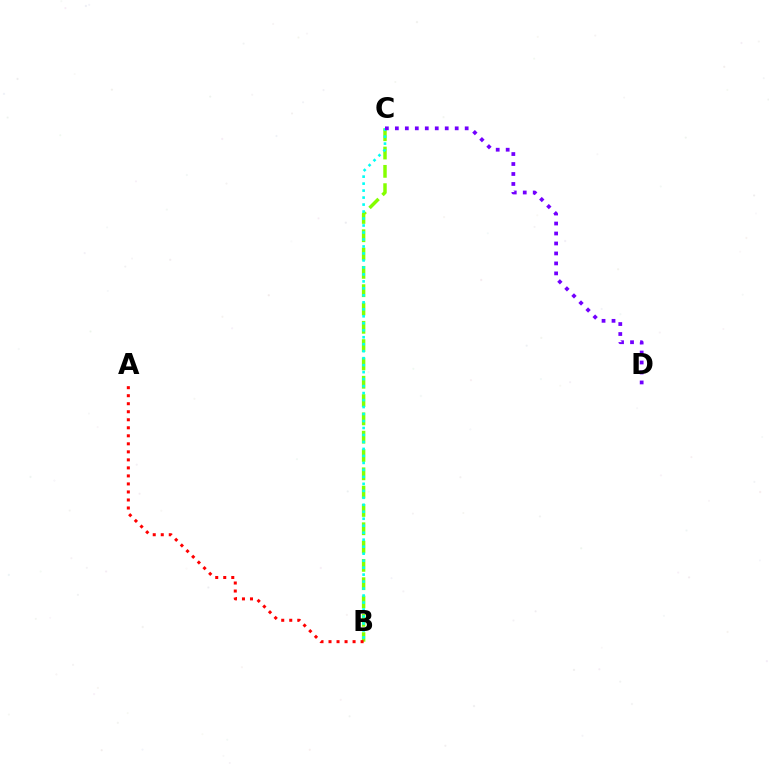{('B', 'C'): [{'color': '#84ff00', 'line_style': 'dashed', 'thickness': 2.49}, {'color': '#00fff6', 'line_style': 'dotted', 'thickness': 1.9}], ('C', 'D'): [{'color': '#7200ff', 'line_style': 'dotted', 'thickness': 2.71}], ('A', 'B'): [{'color': '#ff0000', 'line_style': 'dotted', 'thickness': 2.18}]}